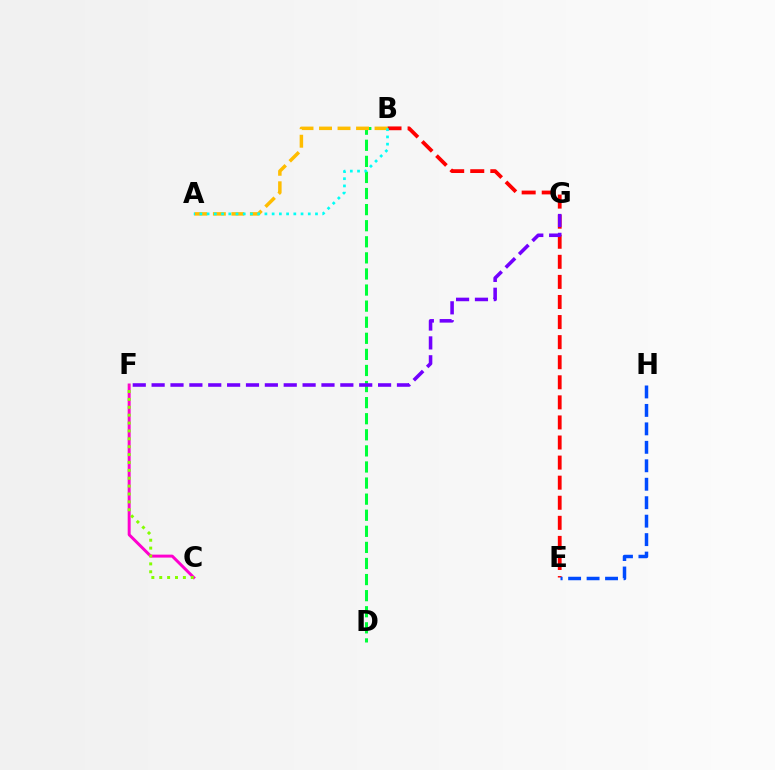{('B', 'E'): [{'color': '#ff0000', 'line_style': 'dashed', 'thickness': 2.73}], ('C', 'F'): [{'color': '#ff00cf', 'line_style': 'solid', 'thickness': 2.13}, {'color': '#84ff00', 'line_style': 'dotted', 'thickness': 2.14}], ('E', 'H'): [{'color': '#004bff', 'line_style': 'dashed', 'thickness': 2.51}], ('B', 'D'): [{'color': '#00ff39', 'line_style': 'dashed', 'thickness': 2.19}], ('F', 'G'): [{'color': '#7200ff', 'line_style': 'dashed', 'thickness': 2.56}], ('A', 'B'): [{'color': '#ffbd00', 'line_style': 'dashed', 'thickness': 2.51}, {'color': '#00fff6', 'line_style': 'dotted', 'thickness': 1.96}]}